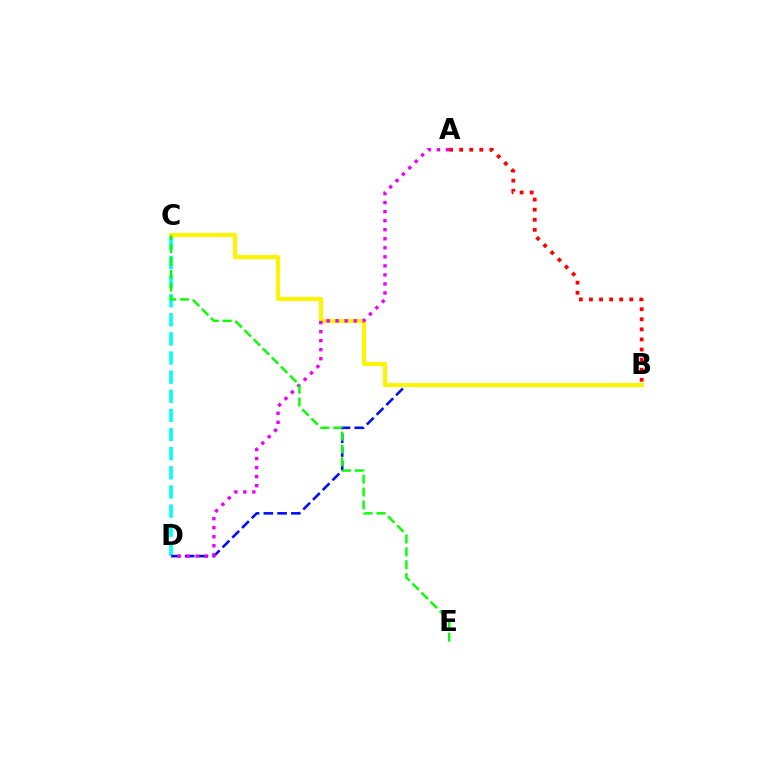{('C', 'D'): [{'color': '#00fff6', 'line_style': 'dashed', 'thickness': 2.6}], ('B', 'D'): [{'color': '#0010ff', 'line_style': 'dashed', 'thickness': 1.87}], ('B', 'C'): [{'color': '#fcf500', 'line_style': 'solid', 'thickness': 2.96}], ('A', 'B'): [{'color': '#ff0000', 'line_style': 'dotted', 'thickness': 2.74}], ('A', 'D'): [{'color': '#ee00ff', 'line_style': 'dotted', 'thickness': 2.45}], ('C', 'E'): [{'color': '#08ff00', 'line_style': 'dashed', 'thickness': 1.75}]}